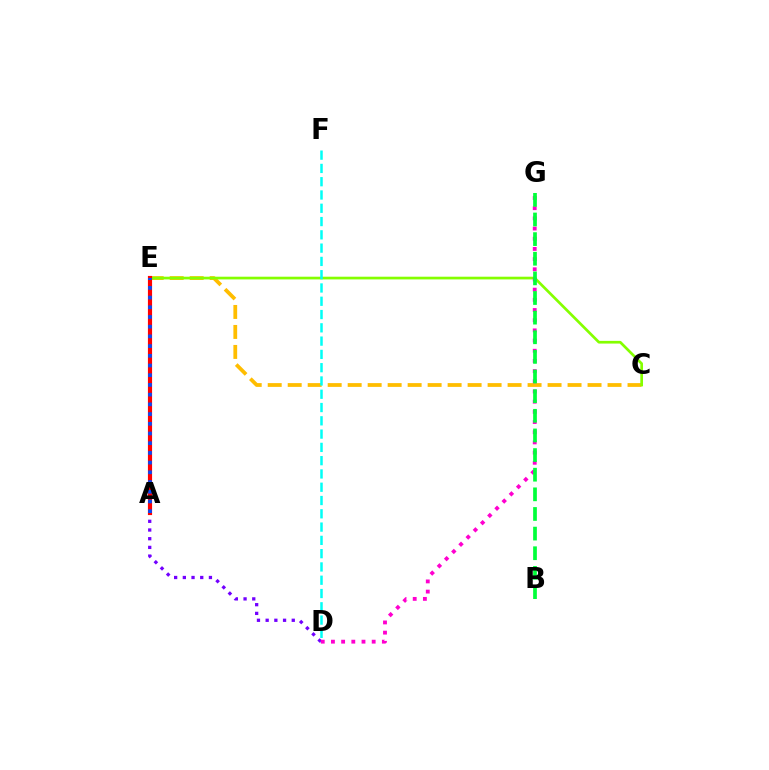{('C', 'E'): [{'color': '#ffbd00', 'line_style': 'dashed', 'thickness': 2.72}, {'color': '#84ff00', 'line_style': 'solid', 'thickness': 1.94}], ('D', 'F'): [{'color': '#00fff6', 'line_style': 'dashed', 'thickness': 1.8}], ('A', 'D'): [{'color': '#7200ff', 'line_style': 'dotted', 'thickness': 2.36}], ('D', 'G'): [{'color': '#ff00cf', 'line_style': 'dotted', 'thickness': 2.77}], ('A', 'E'): [{'color': '#ff0000', 'line_style': 'solid', 'thickness': 2.99}, {'color': '#004bff', 'line_style': 'dotted', 'thickness': 2.64}], ('B', 'G'): [{'color': '#00ff39', 'line_style': 'dashed', 'thickness': 2.67}]}